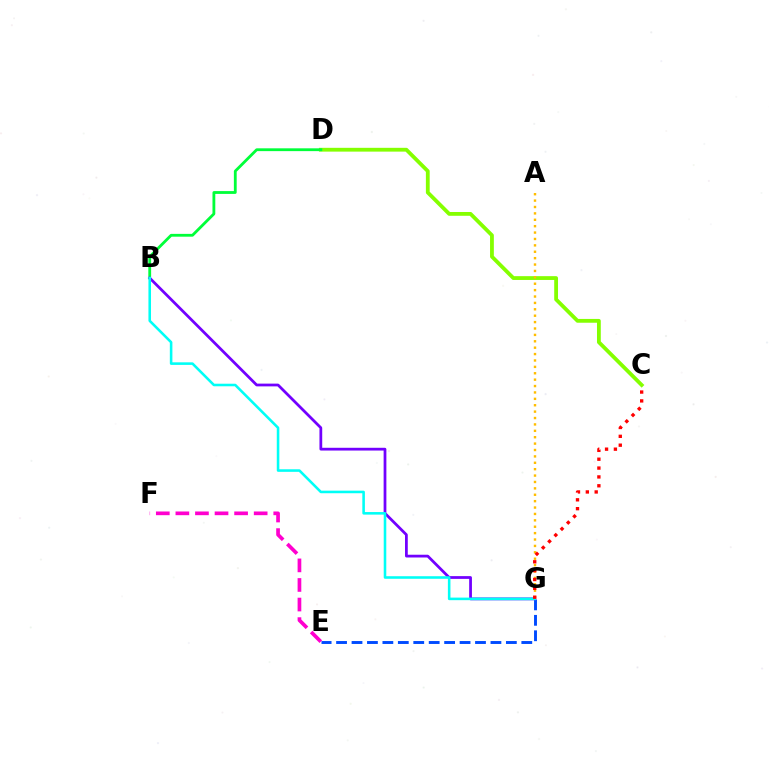{('C', 'D'): [{'color': '#84ff00', 'line_style': 'solid', 'thickness': 2.74}], ('E', 'G'): [{'color': '#004bff', 'line_style': 'dashed', 'thickness': 2.1}], ('E', 'F'): [{'color': '#ff00cf', 'line_style': 'dashed', 'thickness': 2.66}], ('A', 'G'): [{'color': '#ffbd00', 'line_style': 'dotted', 'thickness': 1.74}], ('B', 'D'): [{'color': '#00ff39', 'line_style': 'solid', 'thickness': 2.03}], ('B', 'G'): [{'color': '#7200ff', 'line_style': 'solid', 'thickness': 1.99}, {'color': '#00fff6', 'line_style': 'solid', 'thickness': 1.85}], ('C', 'G'): [{'color': '#ff0000', 'line_style': 'dotted', 'thickness': 2.41}]}